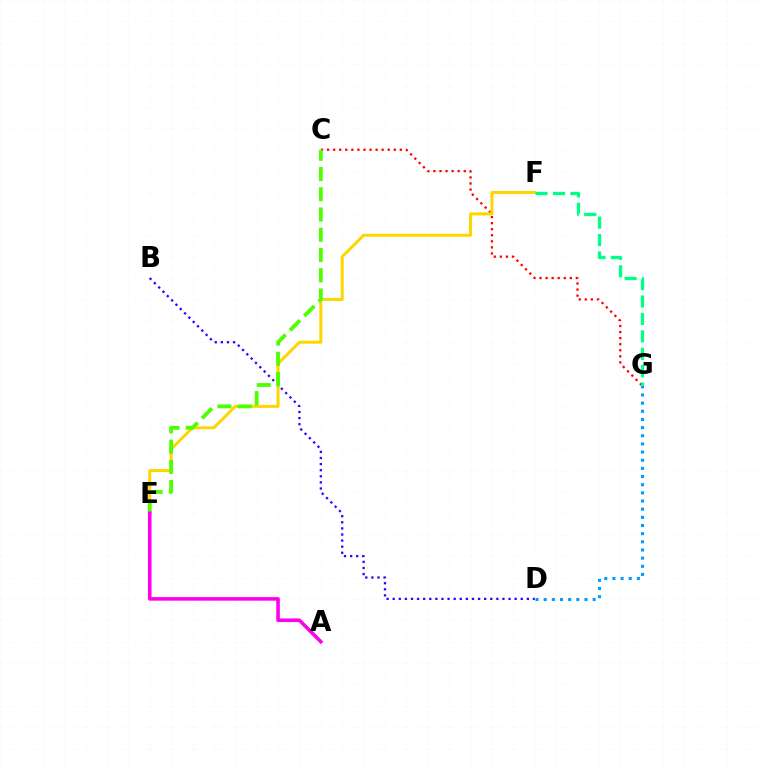{('C', 'G'): [{'color': '#ff0000', 'line_style': 'dotted', 'thickness': 1.65}], ('B', 'D'): [{'color': '#3700ff', 'line_style': 'dotted', 'thickness': 1.66}], ('E', 'F'): [{'color': '#ffd500', 'line_style': 'solid', 'thickness': 2.17}], ('D', 'G'): [{'color': '#009eff', 'line_style': 'dotted', 'thickness': 2.22}], ('C', 'E'): [{'color': '#4fff00', 'line_style': 'dashed', 'thickness': 2.75}], ('F', 'G'): [{'color': '#00ff86', 'line_style': 'dashed', 'thickness': 2.37}], ('A', 'E'): [{'color': '#ff00ed', 'line_style': 'solid', 'thickness': 2.58}]}